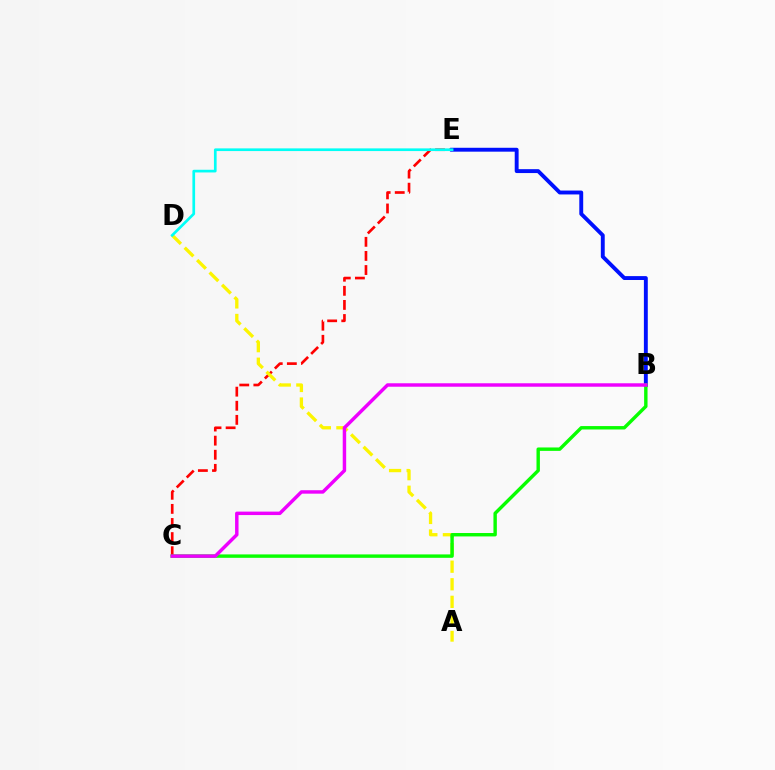{('C', 'E'): [{'color': '#ff0000', 'line_style': 'dashed', 'thickness': 1.92}], ('A', 'D'): [{'color': '#fcf500', 'line_style': 'dashed', 'thickness': 2.39}], ('B', 'E'): [{'color': '#0010ff', 'line_style': 'solid', 'thickness': 2.8}], ('B', 'C'): [{'color': '#08ff00', 'line_style': 'solid', 'thickness': 2.45}, {'color': '#ee00ff', 'line_style': 'solid', 'thickness': 2.48}], ('D', 'E'): [{'color': '#00fff6', 'line_style': 'solid', 'thickness': 1.93}]}